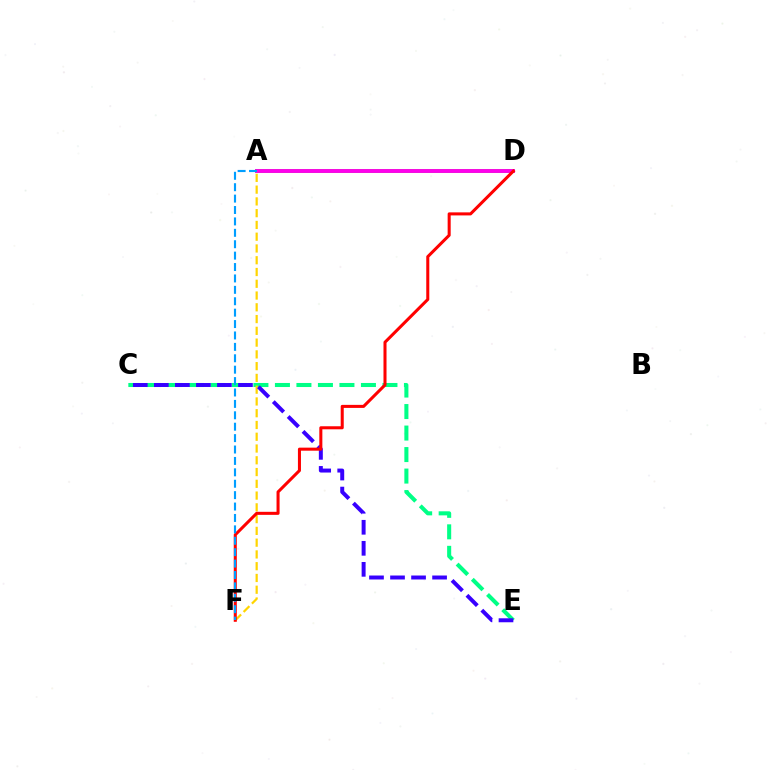{('A', 'D'): [{'color': '#4fff00', 'line_style': 'solid', 'thickness': 2.81}, {'color': '#ff00ed', 'line_style': 'solid', 'thickness': 2.78}], ('C', 'E'): [{'color': '#00ff86', 'line_style': 'dashed', 'thickness': 2.92}, {'color': '#3700ff', 'line_style': 'dashed', 'thickness': 2.86}], ('A', 'F'): [{'color': '#ffd500', 'line_style': 'dashed', 'thickness': 1.6}, {'color': '#009eff', 'line_style': 'dashed', 'thickness': 1.55}], ('D', 'F'): [{'color': '#ff0000', 'line_style': 'solid', 'thickness': 2.19}]}